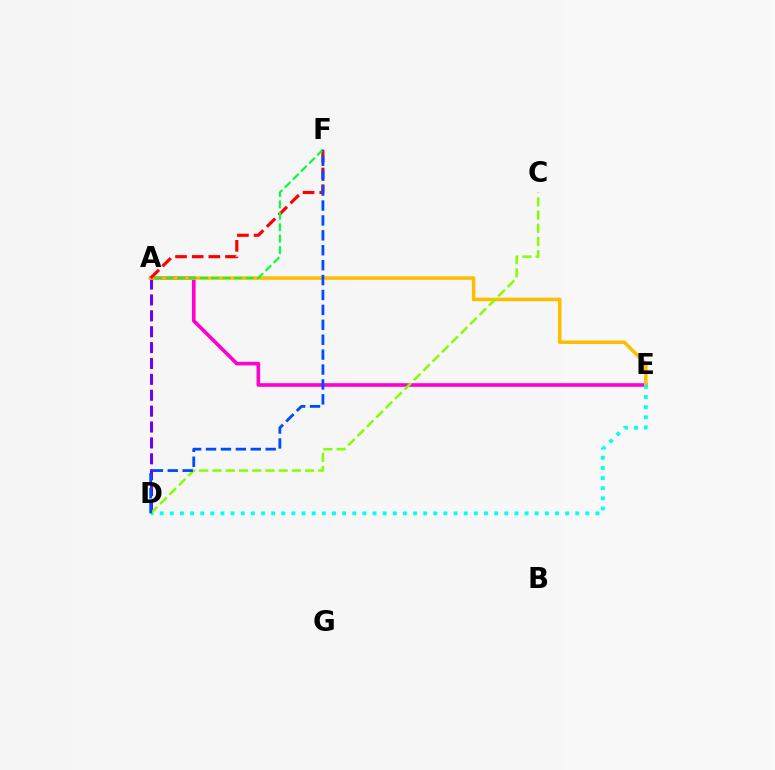{('A', 'E'): [{'color': '#ff00cf', 'line_style': 'solid', 'thickness': 2.61}, {'color': '#ffbd00', 'line_style': 'solid', 'thickness': 2.54}], ('A', 'D'): [{'color': '#7200ff', 'line_style': 'dashed', 'thickness': 2.16}], ('D', 'E'): [{'color': '#00fff6', 'line_style': 'dotted', 'thickness': 2.75}], ('C', 'D'): [{'color': '#84ff00', 'line_style': 'dashed', 'thickness': 1.8}], ('A', 'F'): [{'color': '#ff0000', 'line_style': 'dashed', 'thickness': 2.26}, {'color': '#00ff39', 'line_style': 'dashed', 'thickness': 1.55}], ('D', 'F'): [{'color': '#004bff', 'line_style': 'dashed', 'thickness': 2.03}]}